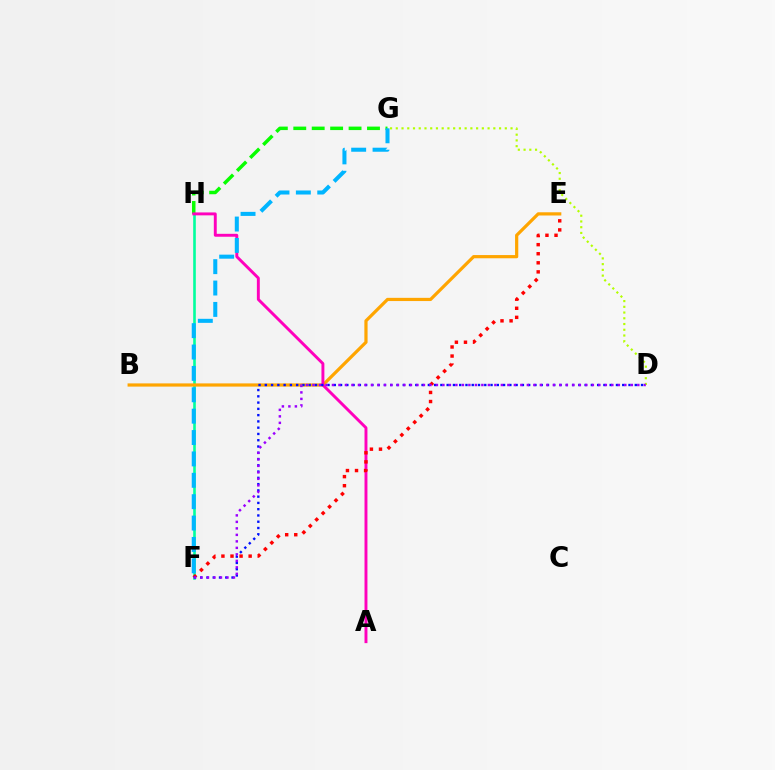{('G', 'H'): [{'color': '#08ff00', 'line_style': 'dashed', 'thickness': 2.5}], ('F', 'H'): [{'color': '#00ff9d', 'line_style': 'solid', 'thickness': 1.89}], ('B', 'E'): [{'color': '#ffa500', 'line_style': 'solid', 'thickness': 2.31}], ('A', 'H'): [{'color': '#ff00bd', 'line_style': 'solid', 'thickness': 2.1}], ('E', 'F'): [{'color': '#ff0000', 'line_style': 'dotted', 'thickness': 2.46}], ('D', 'G'): [{'color': '#b3ff00', 'line_style': 'dotted', 'thickness': 1.56}], ('D', 'F'): [{'color': '#0010ff', 'line_style': 'dotted', 'thickness': 1.7}, {'color': '#9b00ff', 'line_style': 'dotted', 'thickness': 1.77}], ('F', 'G'): [{'color': '#00b5ff', 'line_style': 'dashed', 'thickness': 2.9}]}